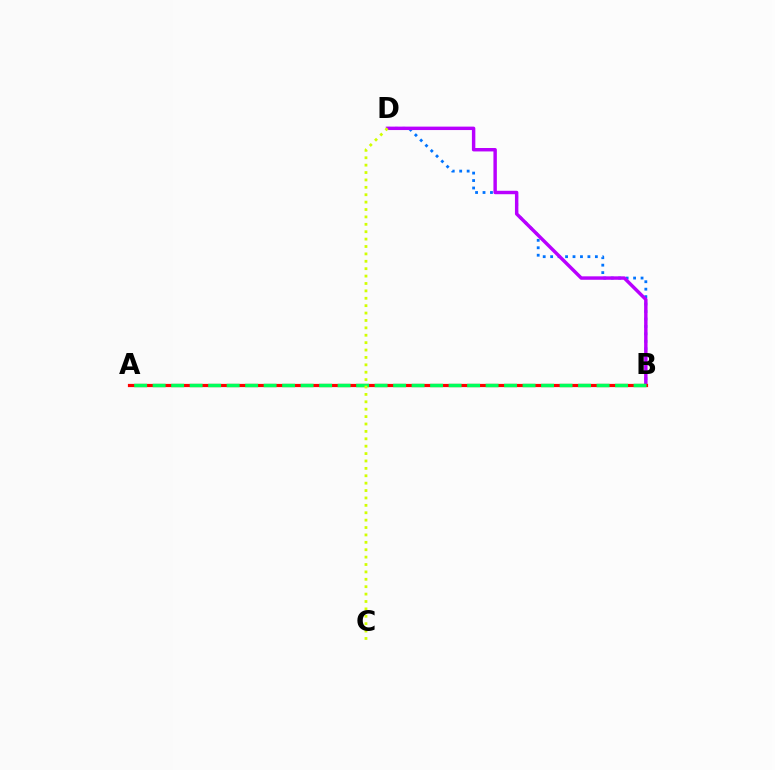{('B', 'D'): [{'color': '#0074ff', 'line_style': 'dotted', 'thickness': 2.02}, {'color': '#b900ff', 'line_style': 'solid', 'thickness': 2.47}], ('A', 'B'): [{'color': '#ff0000', 'line_style': 'solid', 'thickness': 2.3}, {'color': '#00ff5c', 'line_style': 'dashed', 'thickness': 2.51}], ('C', 'D'): [{'color': '#d1ff00', 'line_style': 'dotted', 'thickness': 2.01}]}